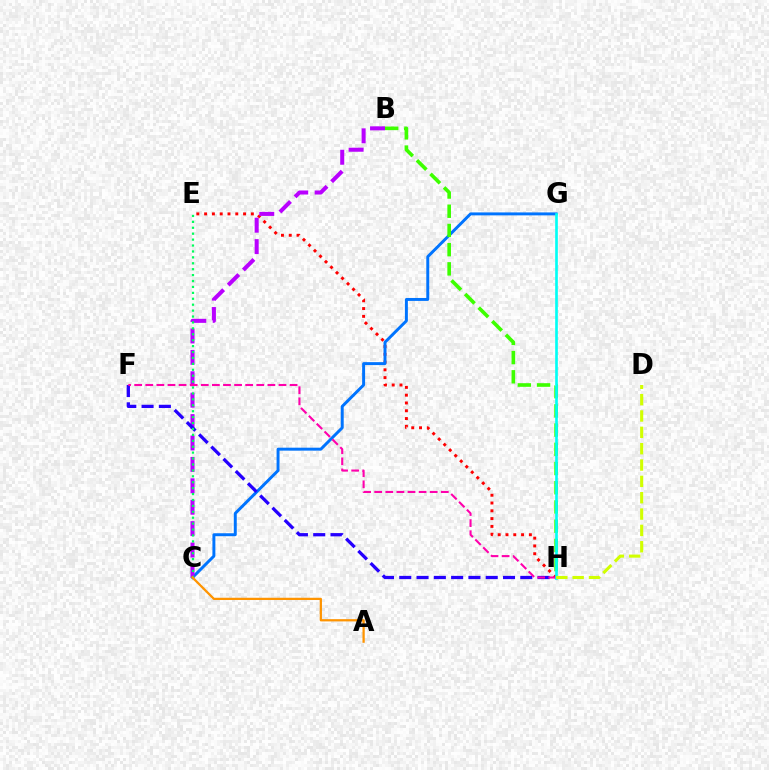{('E', 'H'): [{'color': '#ff0000', 'line_style': 'dotted', 'thickness': 2.12}], ('C', 'G'): [{'color': '#0074ff', 'line_style': 'solid', 'thickness': 2.12}], ('B', 'C'): [{'color': '#b900ff', 'line_style': 'dashed', 'thickness': 2.91}], ('F', 'H'): [{'color': '#2500ff', 'line_style': 'dashed', 'thickness': 2.35}, {'color': '#ff00ac', 'line_style': 'dashed', 'thickness': 1.51}], ('B', 'H'): [{'color': '#3dff00', 'line_style': 'dashed', 'thickness': 2.61}], ('C', 'E'): [{'color': '#00ff5c', 'line_style': 'dotted', 'thickness': 1.61}], ('G', 'H'): [{'color': '#00fff6', 'line_style': 'solid', 'thickness': 1.91}], ('A', 'C'): [{'color': '#ff9400', 'line_style': 'solid', 'thickness': 1.62}], ('D', 'H'): [{'color': '#d1ff00', 'line_style': 'dashed', 'thickness': 2.22}]}